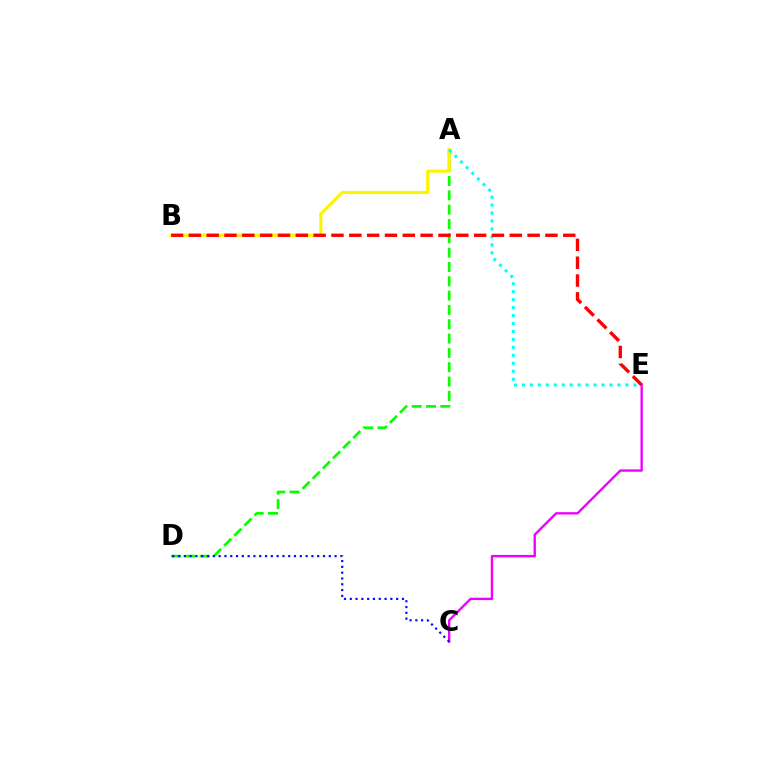{('A', 'D'): [{'color': '#08ff00', 'line_style': 'dashed', 'thickness': 1.95}], ('A', 'B'): [{'color': '#fcf500', 'line_style': 'solid', 'thickness': 2.28}], ('C', 'E'): [{'color': '#ee00ff', 'line_style': 'solid', 'thickness': 1.7}], ('C', 'D'): [{'color': '#0010ff', 'line_style': 'dotted', 'thickness': 1.58}], ('A', 'E'): [{'color': '#00fff6', 'line_style': 'dotted', 'thickness': 2.16}], ('B', 'E'): [{'color': '#ff0000', 'line_style': 'dashed', 'thickness': 2.42}]}